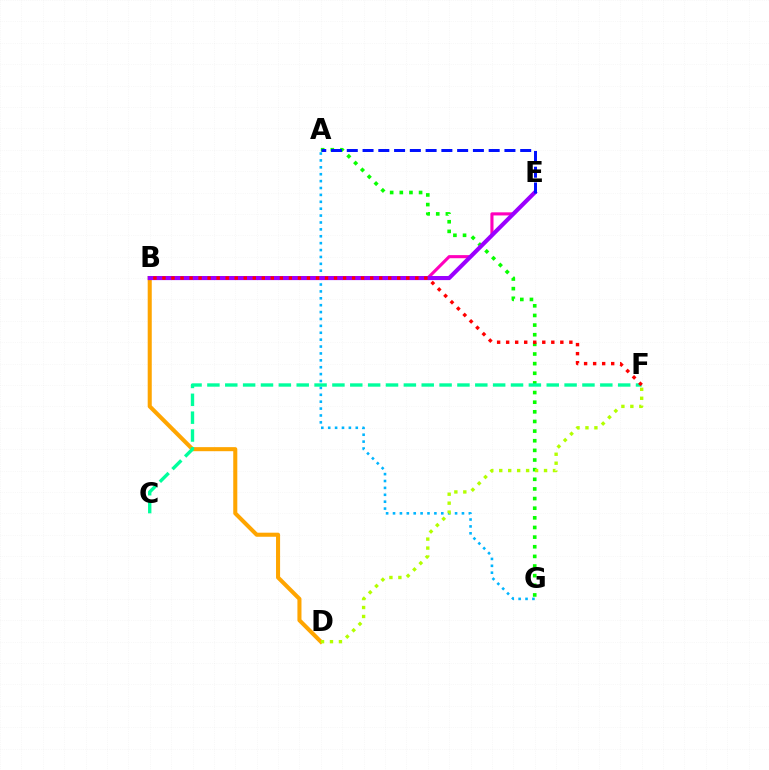{('B', 'D'): [{'color': '#ffa500', 'line_style': 'solid', 'thickness': 2.93}], ('A', 'G'): [{'color': '#08ff00', 'line_style': 'dotted', 'thickness': 2.62}, {'color': '#00b5ff', 'line_style': 'dotted', 'thickness': 1.87}], ('C', 'F'): [{'color': '#00ff9d', 'line_style': 'dashed', 'thickness': 2.43}], ('D', 'F'): [{'color': '#b3ff00', 'line_style': 'dotted', 'thickness': 2.43}], ('B', 'E'): [{'color': '#ff00bd', 'line_style': 'solid', 'thickness': 2.23}, {'color': '#9b00ff', 'line_style': 'solid', 'thickness': 2.95}], ('B', 'F'): [{'color': '#ff0000', 'line_style': 'dotted', 'thickness': 2.45}], ('A', 'E'): [{'color': '#0010ff', 'line_style': 'dashed', 'thickness': 2.14}]}